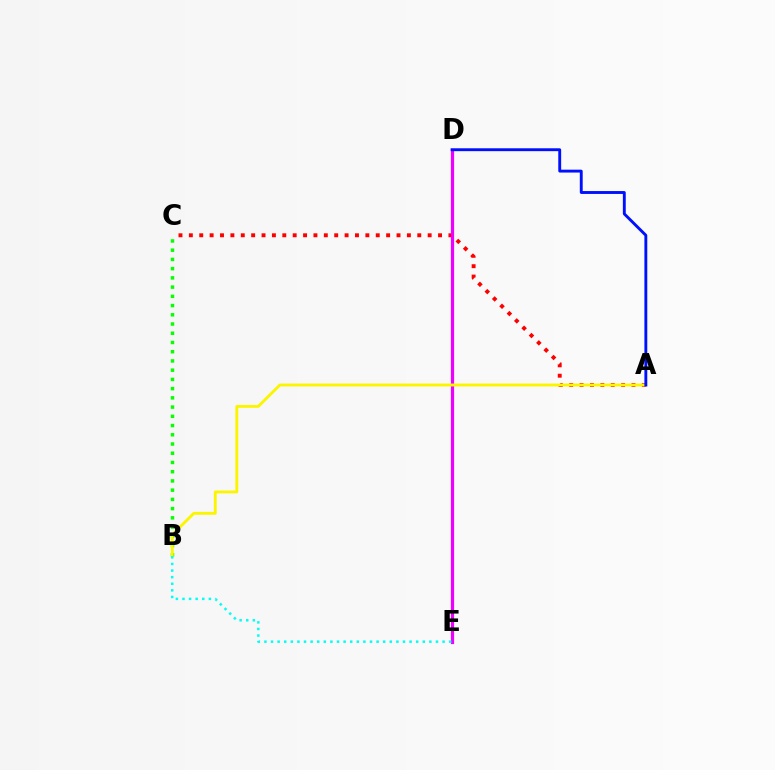{('B', 'C'): [{'color': '#08ff00', 'line_style': 'dotted', 'thickness': 2.51}], ('A', 'C'): [{'color': '#ff0000', 'line_style': 'dotted', 'thickness': 2.82}], ('D', 'E'): [{'color': '#ee00ff', 'line_style': 'solid', 'thickness': 2.3}], ('A', 'B'): [{'color': '#fcf500', 'line_style': 'solid', 'thickness': 2.07}], ('A', 'D'): [{'color': '#0010ff', 'line_style': 'solid', 'thickness': 2.08}], ('B', 'E'): [{'color': '#00fff6', 'line_style': 'dotted', 'thickness': 1.79}]}